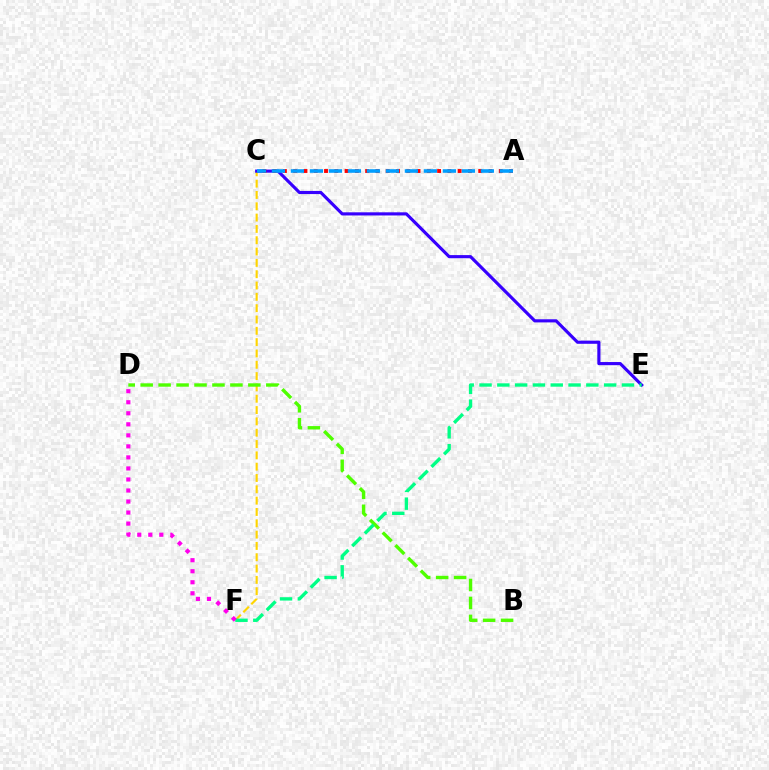{('C', 'F'): [{'color': '#ffd500', 'line_style': 'dashed', 'thickness': 1.54}], ('B', 'D'): [{'color': '#4fff00', 'line_style': 'dashed', 'thickness': 2.44}], ('C', 'E'): [{'color': '#3700ff', 'line_style': 'solid', 'thickness': 2.26}], ('A', 'C'): [{'color': '#ff0000', 'line_style': 'dotted', 'thickness': 2.79}, {'color': '#009eff', 'line_style': 'dashed', 'thickness': 2.58}], ('E', 'F'): [{'color': '#00ff86', 'line_style': 'dashed', 'thickness': 2.42}], ('D', 'F'): [{'color': '#ff00ed', 'line_style': 'dotted', 'thickness': 3.0}]}